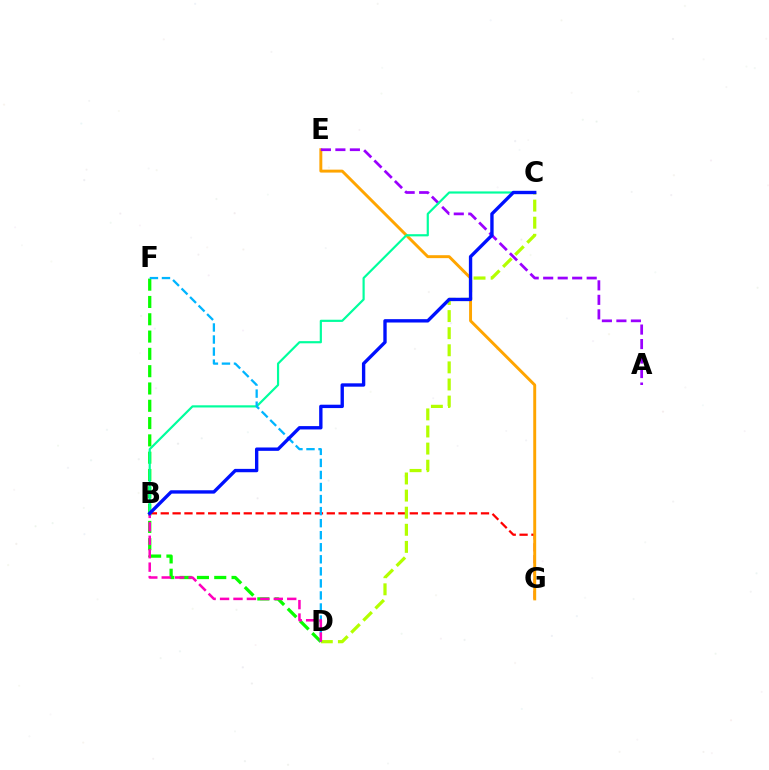{('B', 'G'): [{'color': '#ff0000', 'line_style': 'dashed', 'thickness': 1.61}], ('E', 'G'): [{'color': '#ffa500', 'line_style': 'solid', 'thickness': 2.11}], ('C', 'D'): [{'color': '#b3ff00', 'line_style': 'dashed', 'thickness': 2.32}], ('D', 'F'): [{'color': '#08ff00', 'line_style': 'dashed', 'thickness': 2.35}, {'color': '#00b5ff', 'line_style': 'dashed', 'thickness': 1.64}], ('A', 'E'): [{'color': '#9b00ff', 'line_style': 'dashed', 'thickness': 1.97}], ('B', 'C'): [{'color': '#00ff9d', 'line_style': 'solid', 'thickness': 1.57}, {'color': '#0010ff', 'line_style': 'solid', 'thickness': 2.42}], ('B', 'D'): [{'color': '#ff00bd', 'line_style': 'dashed', 'thickness': 1.83}]}